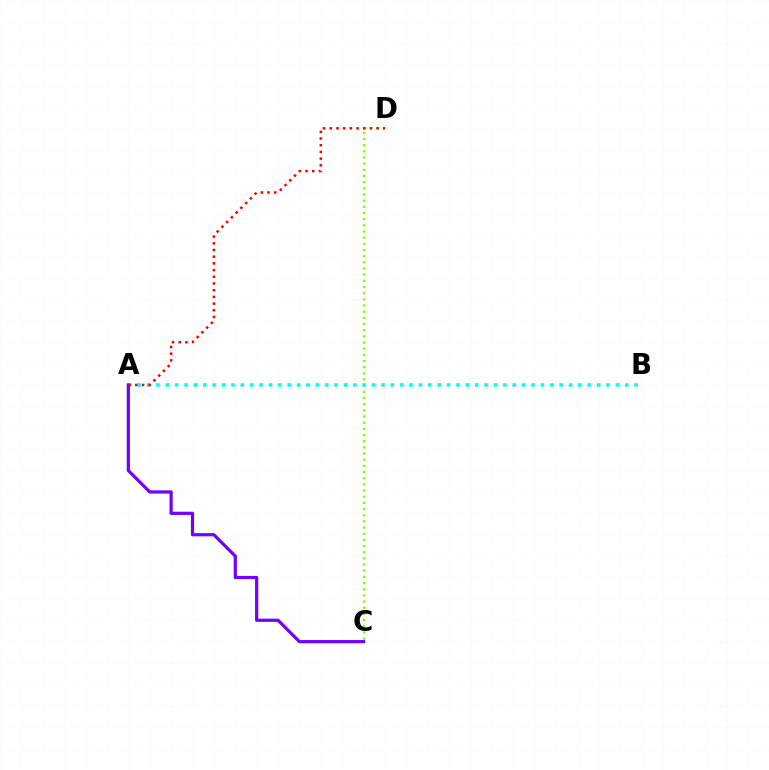{('C', 'D'): [{'color': '#84ff00', 'line_style': 'dotted', 'thickness': 1.68}], ('A', 'B'): [{'color': '#00fff6', 'line_style': 'dotted', 'thickness': 2.55}], ('A', 'C'): [{'color': '#7200ff', 'line_style': 'solid', 'thickness': 2.31}], ('A', 'D'): [{'color': '#ff0000', 'line_style': 'dotted', 'thickness': 1.82}]}